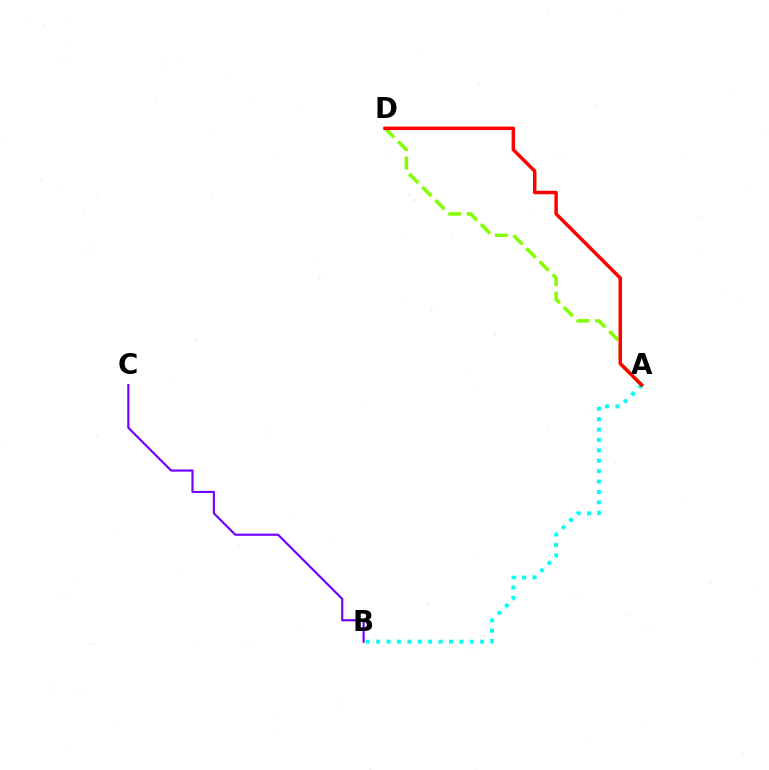{('A', 'D'): [{'color': '#84ff00', 'line_style': 'dashed', 'thickness': 2.52}, {'color': '#ff0000', 'line_style': 'solid', 'thickness': 2.5}], ('B', 'C'): [{'color': '#7200ff', 'line_style': 'solid', 'thickness': 1.55}], ('A', 'B'): [{'color': '#00fff6', 'line_style': 'dotted', 'thickness': 2.83}]}